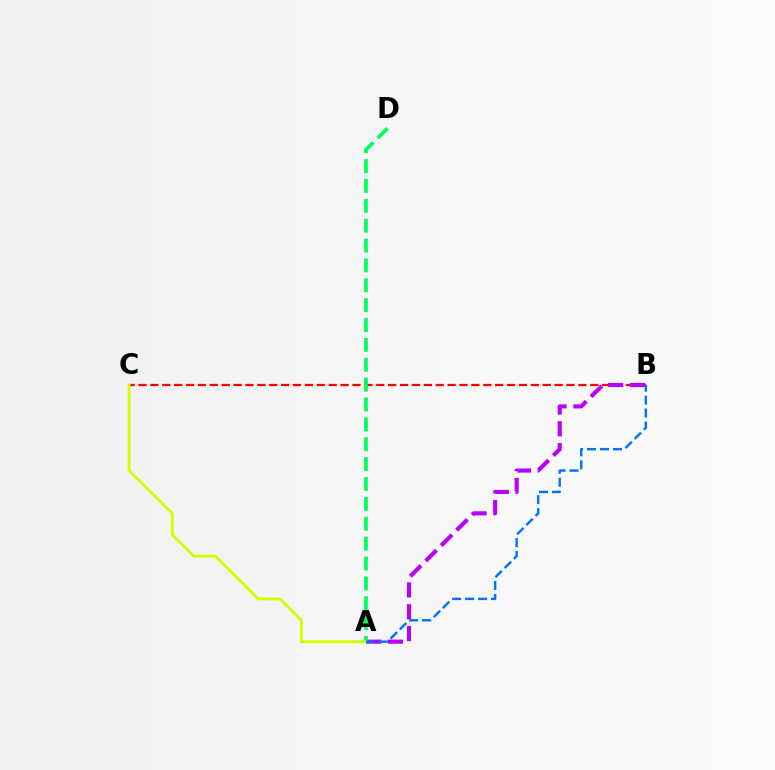{('B', 'C'): [{'color': '#ff0000', 'line_style': 'dashed', 'thickness': 1.62}], ('A', 'B'): [{'color': '#b900ff', 'line_style': 'dashed', 'thickness': 2.96}, {'color': '#0074ff', 'line_style': 'dashed', 'thickness': 1.76}], ('A', 'D'): [{'color': '#00ff5c', 'line_style': 'dashed', 'thickness': 2.7}], ('A', 'C'): [{'color': '#d1ff00', 'line_style': 'solid', 'thickness': 2.06}]}